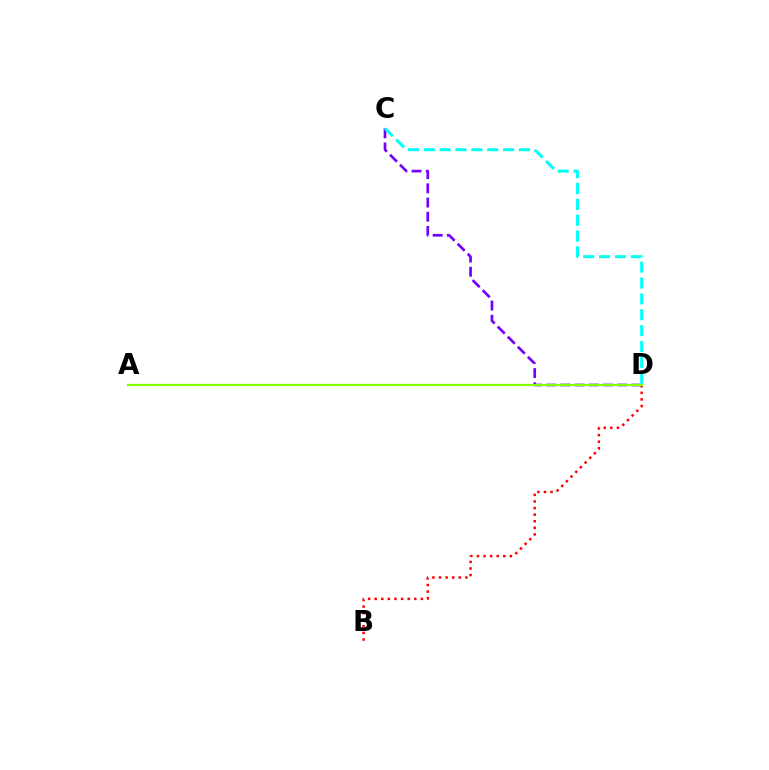{('B', 'D'): [{'color': '#ff0000', 'line_style': 'dotted', 'thickness': 1.79}], ('C', 'D'): [{'color': '#7200ff', 'line_style': 'dashed', 'thickness': 1.93}, {'color': '#00fff6', 'line_style': 'dashed', 'thickness': 2.16}], ('A', 'D'): [{'color': '#84ff00', 'line_style': 'solid', 'thickness': 1.61}]}